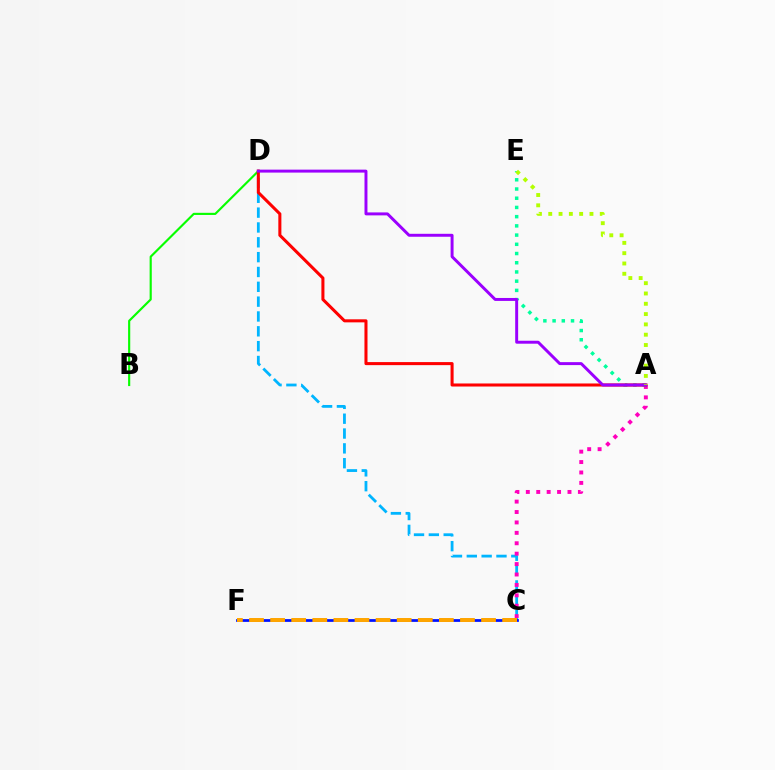{('C', 'D'): [{'color': '#00b5ff', 'line_style': 'dashed', 'thickness': 2.02}], ('A', 'C'): [{'color': '#ff00bd', 'line_style': 'dotted', 'thickness': 2.83}], ('B', 'D'): [{'color': '#08ff00', 'line_style': 'solid', 'thickness': 1.55}], ('A', 'E'): [{'color': '#00ff9d', 'line_style': 'dotted', 'thickness': 2.5}, {'color': '#b3ff00', 'line_style': 'dotted', 'thickness': 2.8}], ('A', 'D'): [{'color': '#ff0000', 'line_style': 'solid', 'thickness': 2.19}, {'color': '#9b00ff', 'line_style': 'solid', 'thickness': 2.13}], ('C', 'F'): [{'color': '#0010ff', 'line_style': 'solid', 'thickness': 1.98}, {'color': '#ffa500', 'line_style': 'dashed', 'thickness': 2.87}]}